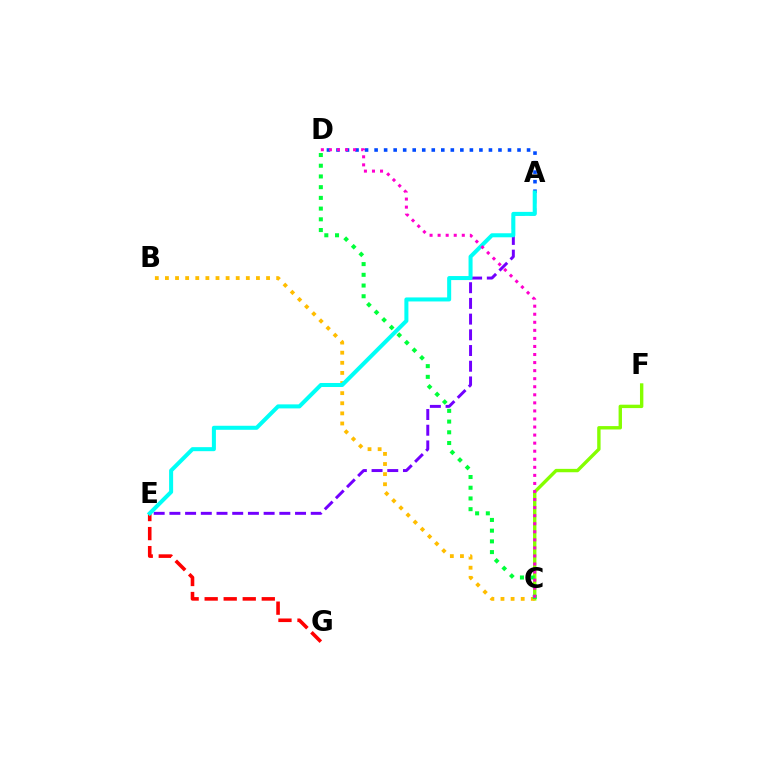{('C', 'F'): [{'color': '#84ff00', 'line_style': 'solid', 'thickness': 2.44}], ('E', 'G'): [{'color': '#ff0000', 'line_style': 'dashed', 'thickness': 2.59}], ('A', 'E'): [{'color': '#7200ff', 'line_style': 'dashed', 'thickness': 2.13}, {'color': '#00fff6', 'line_style': 'solid', 'thickness': 2.9}], ('A', 'D'): [{'color': '#004bff', 'line_style': 'dotted', 'thickness': 2.59}], ('B', 'C'): [{'color': '#ffbd00', 'line_style': 'dotted', 'thickness': 2.75}], ('C', 'D'): [{'color': '#00ff39', 'line_style': 'dotted', 'thickness': 2.91}, {'color': '#ff00cf', 'line_style': 'dotted', 'thickness': 2.19}]}